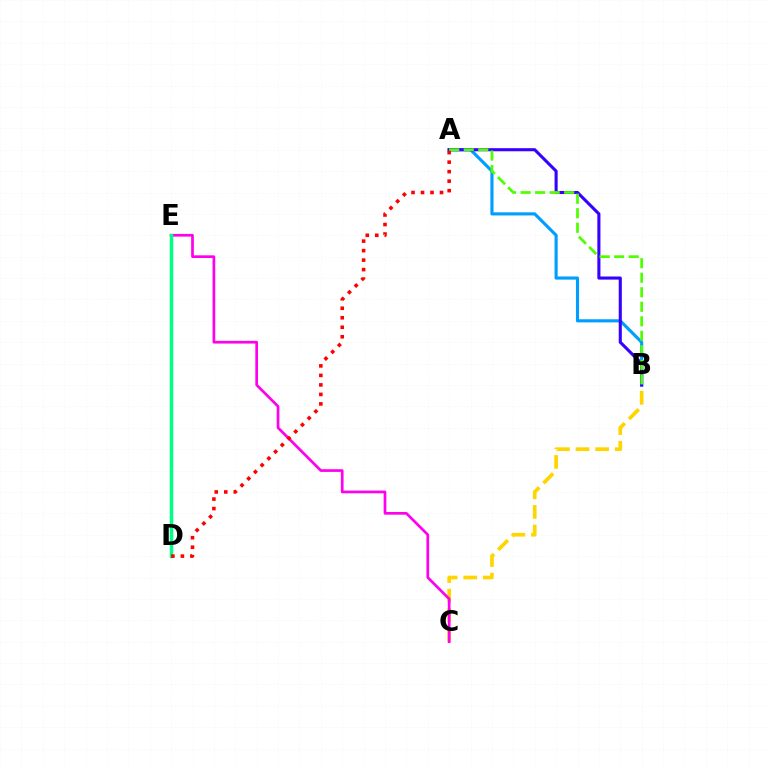{('A', 'B'): [{'color': '#009eff', 'line_style': 'solid', 'thickness': 2.25}, {'color': '#3700ff', 'line_style': 'solid', 'thickness': 2.23}, {'color': '#4fff00', 'line_style': 'dashed', 'thickness': 1.97}], ('B', 'C'): [{'color': '#ffd500', 'line_style': 'dashed', 'thickness': 2.66}], ('C', 'E'): [{'color': '#ff00ed', 'line_style': 'solid', 'thickness': 1.95}], ('D', 'E'): [{'color': '#00ff86', 'line_style': 'solid', 'thickness': 2.52}], ('A', 'D'): [{'color': '#ff0000', 'line_style': 'dotted', 'thickness': 2.58}]}